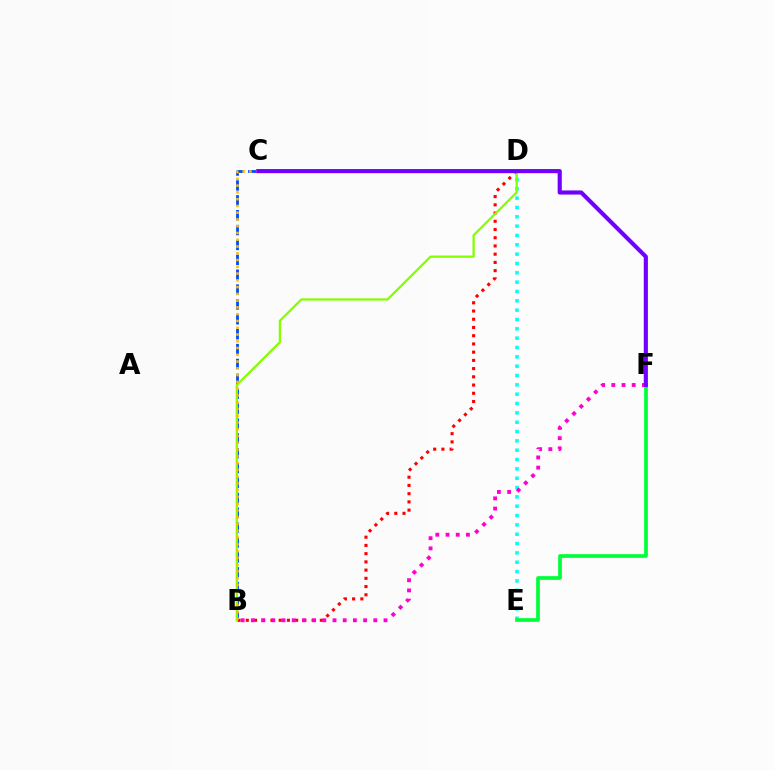{('B', 'C'): [{'color': '#004bff', 'line_style': 'dashed', 'thickness': 2.02}, {'color': '#ffbd00', 'line_style': 'dotted', 'thickness': 1.84}], ('B', 'D'): [{'color': '#ff0000', 'line_style': 'dotted', 'thickness': 2.23}, {'color': '#84ff00', 'line_style': 'solid', 'thickness': 1.63}], ('D', 'E'): [{'color': '#00fff6', 'line_style': 'dotted', 'thickness': 2.54}], ('B', 'F'): [{'color': '#ff00cf', 'line_style': 'dotted', 'thickness': 2.77}], ('E', 'F'): [{'color': '#00ff39', 'line_style': 'solid', 'thickness': 2.67}], ('C', 'F'): [{'color': '#7200ff', 'line_style': 'solid', 'thickness': 2.97}]}